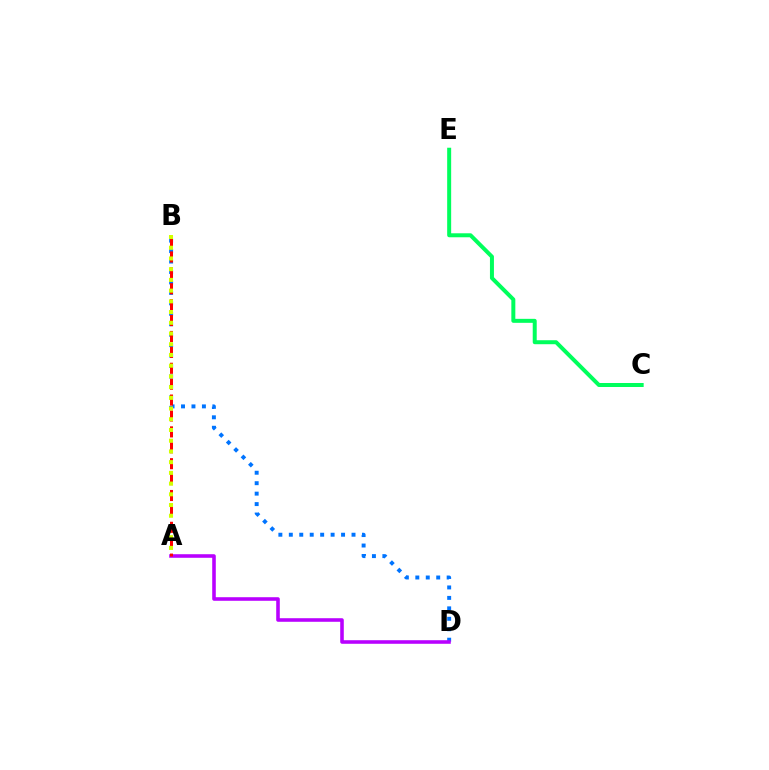{('C', 'E'): [{'color': '#00ff5c', 'line_style': 'solid', 'thickness': 2.87}], ('B', 'D'): [{'color': '#0074ff', 'line_style': 'dotted', 'thickness': 2.84}], ('A', 'D'): [{'color': '#b900ff', 'line_style': 'solid', 'thickness': 2.57}], ('A', 'B'): [{'color': '#ff0000', 'line_style': 'dashed', 'thickness': 2.16}, {'color': '#d1ff00', 'line_style': 'dotted', 'thickness': 2.91}]}